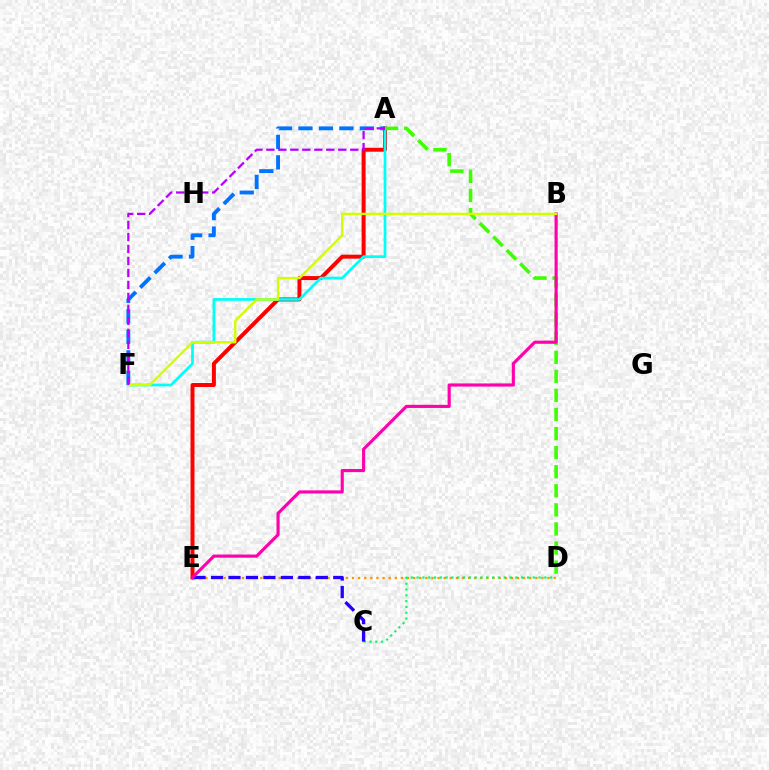{('A', 'E'): [{'color': '#ff0000', 'line_style': 'solid', 'thickness': 2.86}], ('A', 'F'): [{'color': '#00fff6', 'line_style': 'solid', 'thickness': 1.97}, {'color': '#0074ff', 'line_style': 'dashed', 'thickness': 2.78}, {'color': '#b900ff', 'line_style': 'dashed', 'thickness': 1.63}], ('D', 'E'): [{'color': '#ff9400', 'line_style': 'dotted', 'thickness': 1.66}], ('A', 'D'): [{'color': '#3dff00', 'line_style': 'dashed', 'thickness': 2.59}], ('C', 'D'): [{'color': '#00ff5c', 'line_style': 'dotted', 'thickness': 1.58}], ('C', 'E'): [{'color': '#2500ff', 'line_style': 'dashed', 'thickness': 2.37}], ('B', 'E'): [{'color': '#ff00ac', 'line_style': 'solid', 'thickness': 2.26}], ('B', 'F'): [{'color': '#d1ff00', 'line_style': 'solid', 'thickness': 1.72}]}